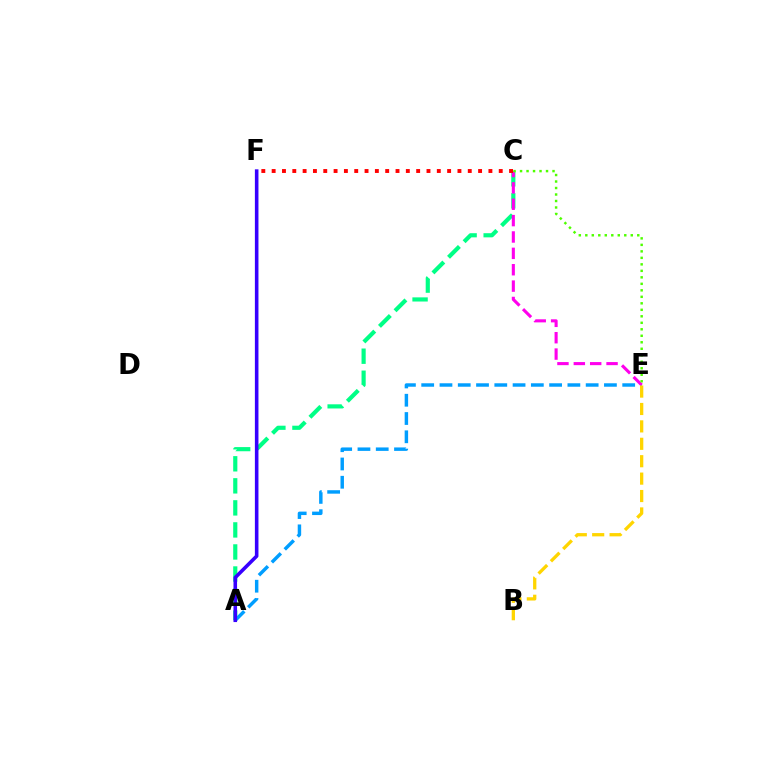{('A', 'C'): [{'color': '#00ff86', 'line_style': 'dashed', 'thickness': 2.99}], ('A', 'E'): [{'color': '#009eff', 'line_style': 'dashed', 'thickness': 2.48}], ('C', 'E'): [{'color': '#ff00ed', 'line_style': 'dashed', 'thickness': 2.22}, {'color': '#4fff00', 'line_style': 'dotted', 'thickness': 1.76}], ('A', 'F'): [{'color': '#3700ff', 'line_style': 'solid', 'thickness': 2.58}], ('C', 'F'): [{'color': '#ff0000', 'line_style': 'dotted', 'thickness': 2.8}], ('B', 'E'): [{'color': '#ffd500', 'line_style': 'dashed', 'thickness': 2.37}]}